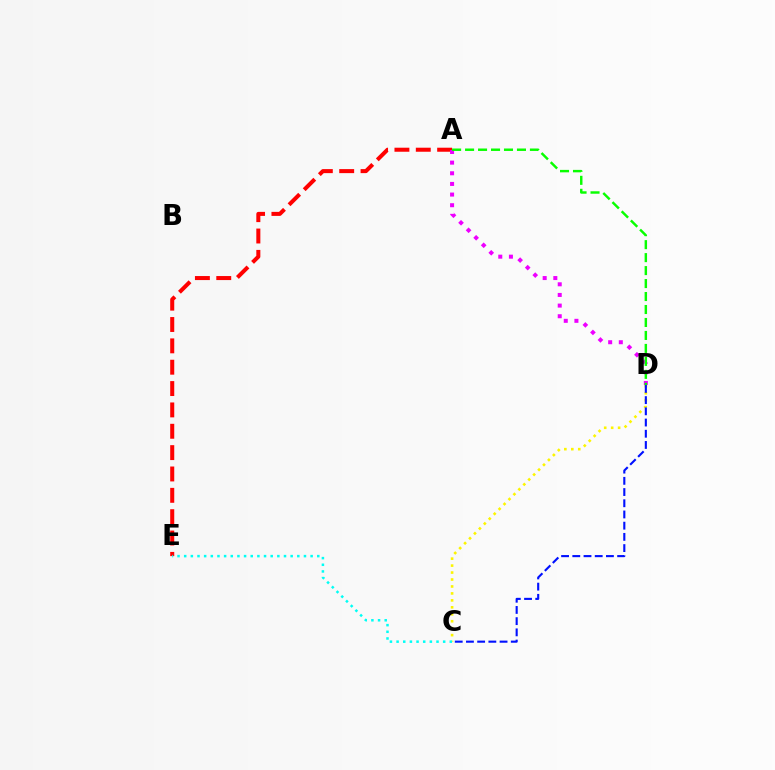{('A', 'E'): [{'color': '#ff0000', 'line_style': 'dashed', 'thickness': 2.9}], ('C', 'D'): [{'color': '#fcf500', 'line_style': 'dotted', 'thickness': 1.89}, {'color': '#0010ff', 'line_style': 'dashed', 'thickness': 1.52}], ('A', 'D'): [{'color': '#ee00ff', 'line_style': 'dotted', 'thickness': 2.89}, {'color': '#08ff00', 'line_style': 'dashed', 'thickness': 1.76}], ('C', 'E'): [{'color': '#00fff6', 'line_style': 'dotted', 'thickness': 1.81}]}